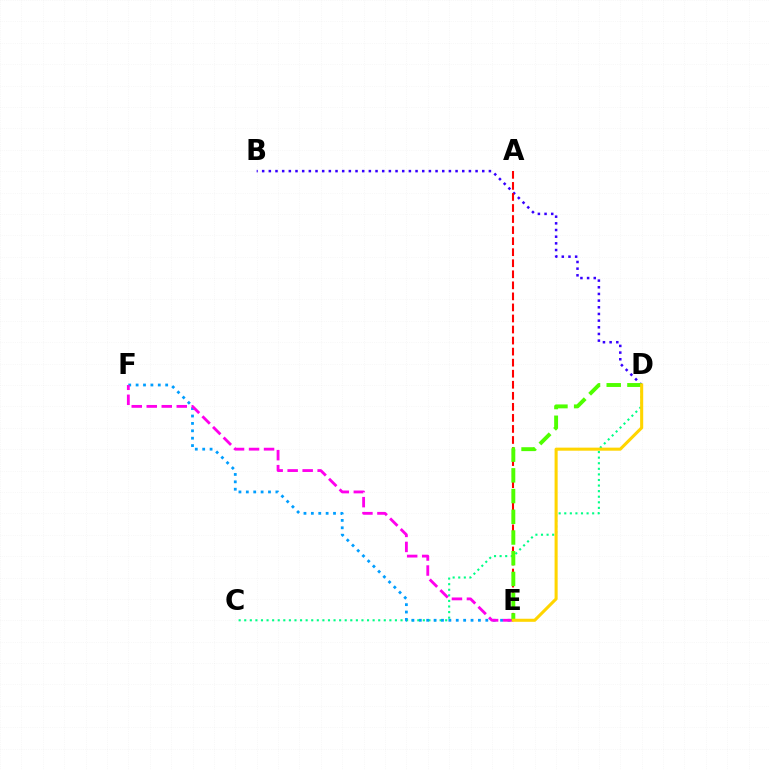{('C', 'D'): [{'color': '#00ff86', 'line_style': 'dotted', 'thickness': 1.52}], ('E', 'F'): [{'color': '#009eff', 'line_style': 'dotted', 'thickness': 2.01}, {'color': '#ff00ed', 'line_style': 'dashed', 'thickness': 2.04}], ('B', 'D'): [{'color': '#3700ff', 'line_style': 'dotted', 'thickness': 1.81}], ('A', 'E'): [{'color': '#ff0000', 'line_style': 'dashed', 'thickness': 1.5}], ('D', 'E'): [{'color': '#4fff00', 'line_style': 'dashed', 'thickness': 2.81}, {'color': '#ffd500', 'line_style': 'solid', 'thickness': 2.21}]}